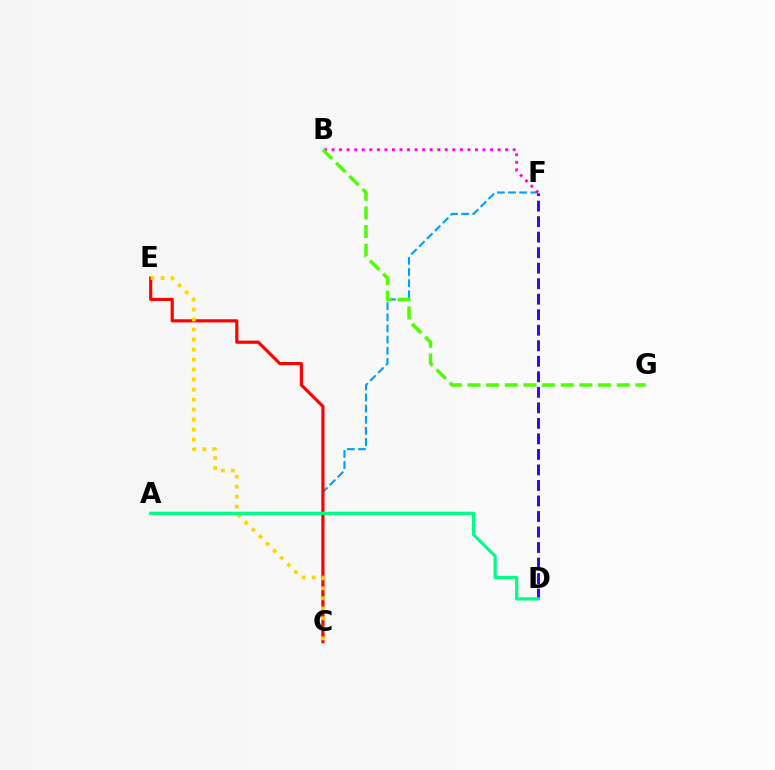{('C', 'F'): [{'color': '#009eff', 'line_style': 'dashed', 'thickness': 1.51}], ('B', 'F'): [{'color': '#ff00ed', 'line_style': 'dotted', 'thickness': 2.05}], ('B', 'G'): [{'color': '#4fff00', 'line_style': 'dashed', 'thickness': 2.53}], ('C', 'E'): [{'color': '#ff0000', 'line_style': 'solid', 'thickness': 2.28}, {'color': '#ffd500', 'line_style': 'dotted', 'thickness': 2.72}], ('D', 'F'): [{'color': '#3700ff', 'line_style': 'dashed', 'thickness': 2.11}], ('A', 'D'): [{'color': '#00ff86', 'line_style': 'solid', 'thickness': 2.35}]}